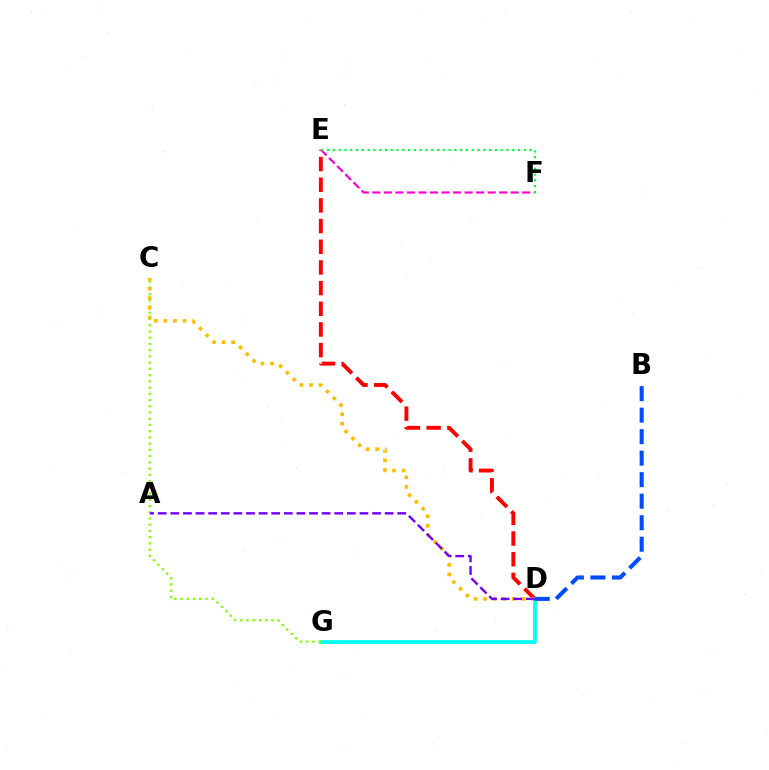{('D', 'E'): [{'color': '#ff0000', 'line_style': 'dashed', 'thickness': 2.81}], ('D', 'G'): [{'color': '#00fff6', 'line_style': 'solid', 'thickness': 2.68}], ('C', 'G'): [{'color': '#84ff00', 'line_style': 'dotted', 'thickness': 1.69}], ('E', 'F'): [{'color': '#ff00cf', 'line_style': 'dashed', 'thickness': 1.57}, {'color': '#00ff39', 'line_style': 'dotted', 'thickness': 1.57}], ('C', 'D'): [{'color': '#ffbd00', 'line_style': 'dotted', 'thickness': 2.6}], ('B', 'D'): [{'color': '#004bff', 'line_style': 'dashed', 'thickness': 2.92}], ('A', 'D'): [{'color': '#7200ff', 'line_style': 'dashed', 'thickness': 1.71}]}